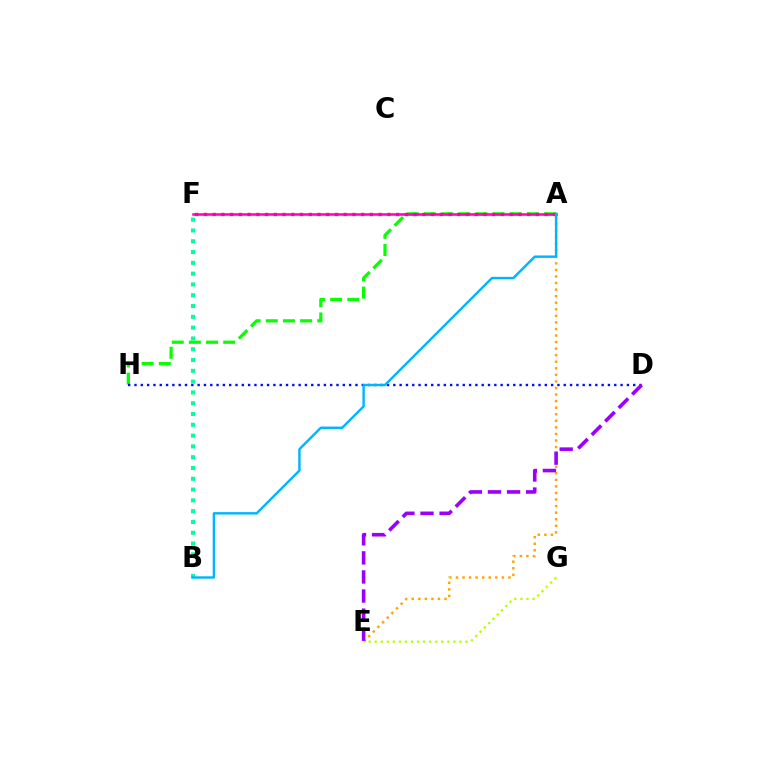{('A', 'H'): [{'color': '#08ff00', 'line_style': 'dashed', 'thickness': 2.33}], ('D', 'H'): [{'color': '#0010ff', 'line_style': 'dotted', 'thickness': 1.72}], ('B', 'F'): [{'color': '#00ff9d', 'line_style': 'dotted', 'thickness': 2.93}], ('A', 'F'): [{'color': '#ff0000', 'line_style': 'dotted', 'thickness': 2.37}, {'color': '#ff00bd', 'line_style': 'solid', 'thickness': 1.81}], ('A', 'E'): [{'color': '#ffa500', 'line_style': 'dotted', 'thickness': 1.78}], ('E', 'G'): [{'color': '#b3ff00', 'line_style': 'dotted', 'thickness': 1.64}], ('D', 'E'): [{'color': '#9b00ff', 'line_style': 'dashed', 'thickness': 2.59}], ('A', 'B'): [{'color': '#00b5ff', 'line_style': 'solid', 'thickness': 1.74}]}